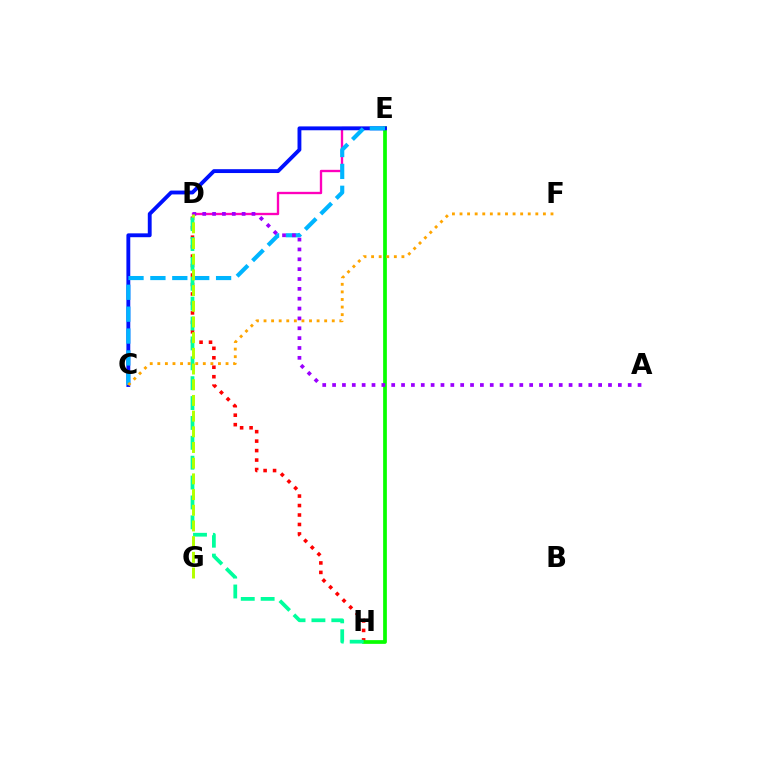{('D', 'H'): [{'color': '#ff0000', 'line_style': 'dotted', 'thickness': 2.57}, {'color': '#00ff9d', 'line_style': 'dashed', 'thickness': 2.7}], ('E', 'H'): [{'color': '#08ff00', 'line_style': 'solid', 'thickness': 2.68}], ('D', 'E'): [{'color': '#ff00bd', 'line_style': 'solid', 'thickness': 1.69}], ('C', 'E'): [{'color': '#0010ff', 'line_style': 'solid', 'thickness': 2.78}, {'color': '#00b5ff', 'line_style': 'dashed', 'thickness': 2.97}], ('A', 'D'): [{'color': '#9b00ff', 'line_style': 'dotted', 'thickness': 2.68}], ('C', 'F'): [{'color': '#ffa500', 'line_style': 'dotted', 'thickness': 2.06}], ('D', 'G'): [{'color': '#b3ff00', 'line_style': 'dashed', 'thickness': 2.13}]}